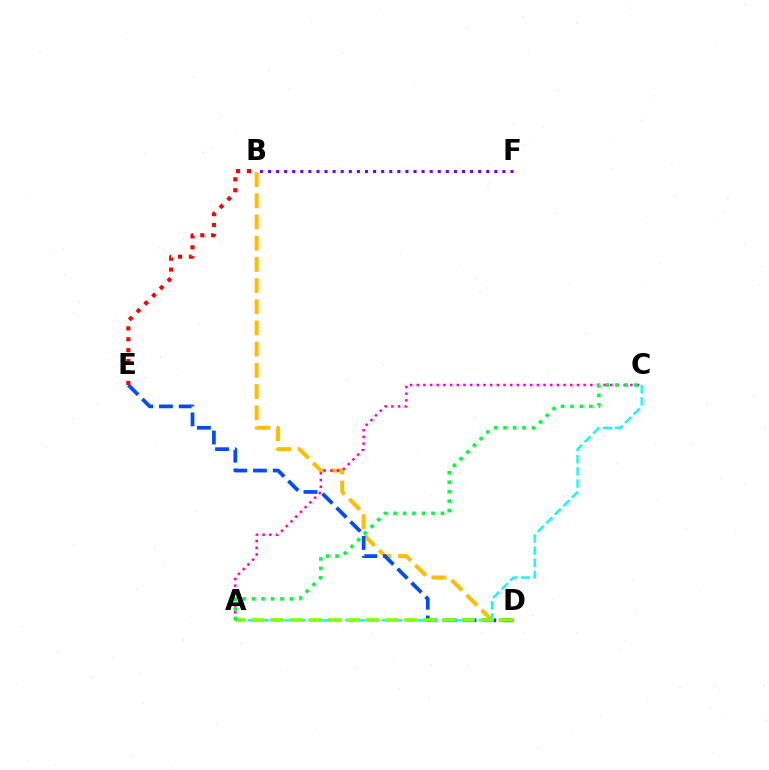{('B', 'D'): [{'color': '#ffbd00', 'line_style': 'dashed', 'thickness': 2.88}], ('D', 'E'): [{'color': '#004bff', 'line_style': 'dashed', 'thickness': 2.69}], ('B', 'E'): [{'color': '#ff0000', 'line_style': 'dotted', 'thickness': 2.97}], ('B', 'F'): [{'color': '#7200ff', 'line_style': 'dotted', 'thickness': 2.2}], ('A', 'C'): [{'color': '#00fff6', 'line_style': 'dashed', 'thickness': 1.65}, {'color': '#ff00cf', 'line_style': 'dotted', 'thickness': 1.81}, {'color': '#00ff39', 'line_style': 'dotted', 'thickness': 2.57}], ('A', 'D'): [{'color': '#84ff00', 'line_style': 'dashed', 'thickness': 2.6}]}